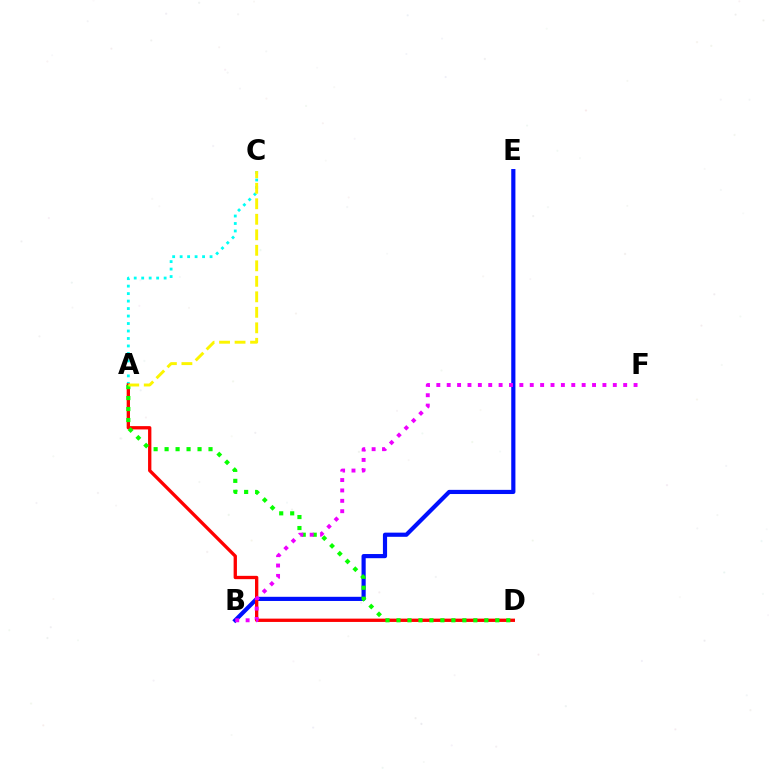{('A', 'C'): [{'color': '#00fff6', 'line_style': 'dotted', 'thickness': 2.03}, {'color': '#fcf500', 'line_style': 'dashed', 'thickness': 2.11}], ('B', 'E'): [{'color': '#0010ff', 'line_style': 'solid', 'thickness': 3.0}], ('A', 'D'): [{'color': '#ff0000', 'line_style': 'solid', 'thickness': 2.39}, {'color': '#08ff00', 'line_style': 'dotted', 'thickness': 2.98}], ('B', 'F'): [{'color': '#ee00ff', 'line_style': 'dotted', 'thickness': 2.82}]}